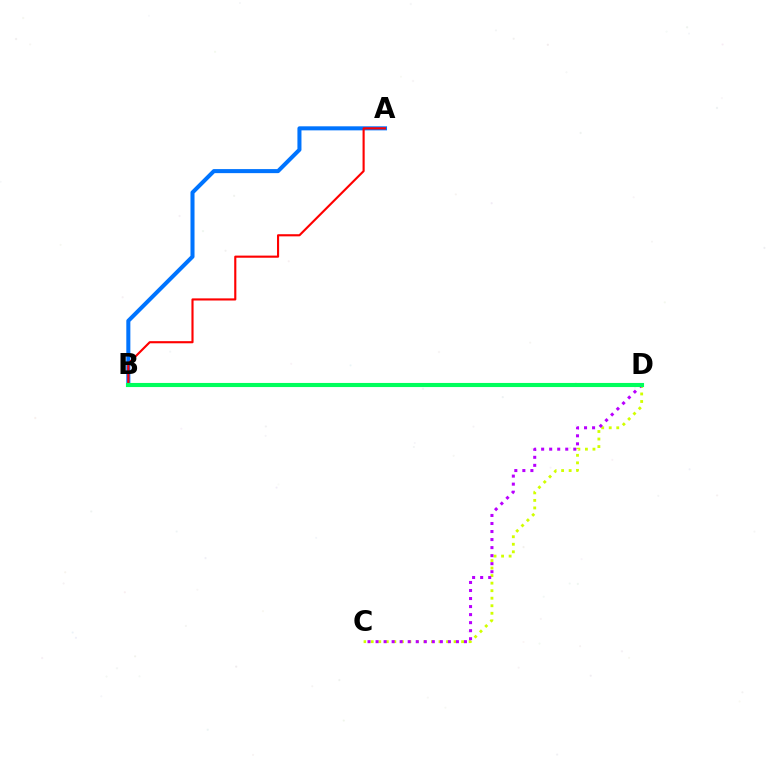{('A', 'B'): [{'color': '#0074ff', 'line_style': 'solid', 'thickness': 2.91}, {'color': '#ff0000', 'line_style': 'solid', 'thickness': 1.53}], ('C', 'D'): [{'color': '#d1ff00', 'line_style': 'dotted', 'thickness': 2.05}, {'color': '#b900ff', 'line_style': 'dotted', 'thickness': 2.18}], ('B', 'D'): [{'color': '#00ff5c', 'line_style': 'solid', 'thickness': 2.95}]}